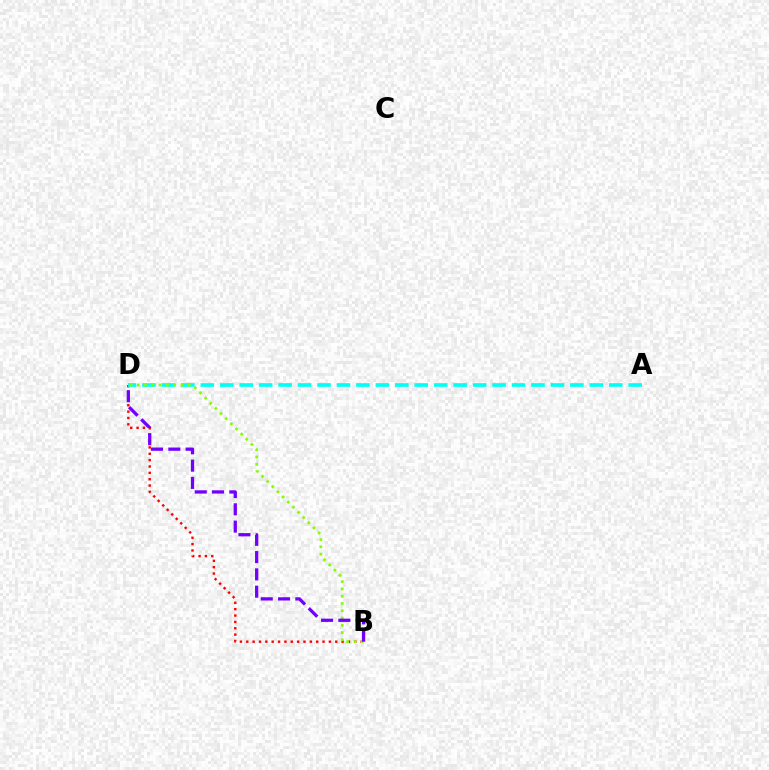{('B', 'D'): [{'color': '#ff0000', 'line_style': 'dotted', 'thickness': 1.73}, {'color': '#84ff00', 'line_style': 'dotted', 'thickness': 1.98}, {'color': '#7200ff', 'line_style': 'dashed', 'thickness': 2.35}], ('A', 'D'): [{'color': '#00fff6', 'line_style': 'dashed', 'thickness': 2.64}]}